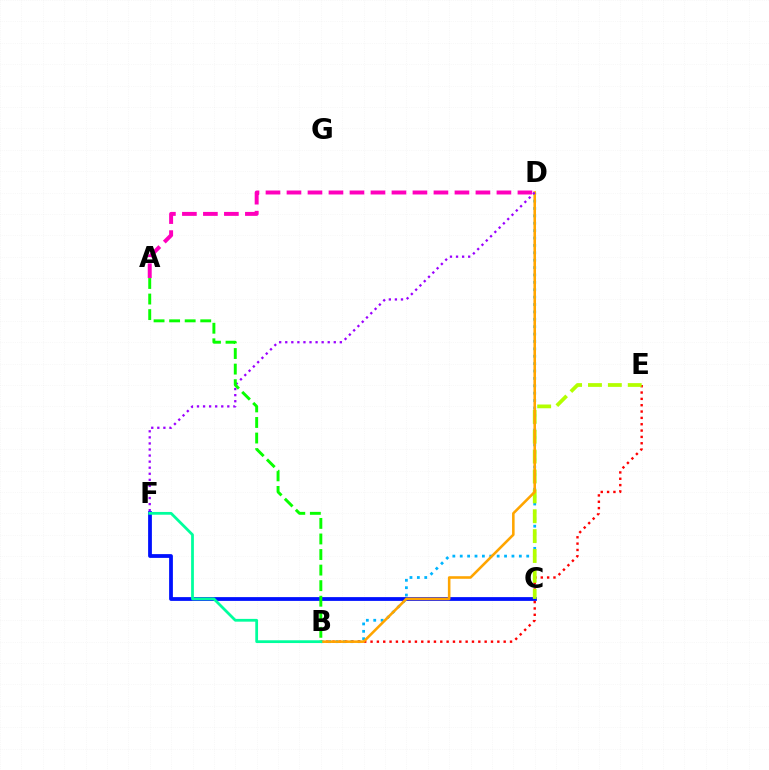{('A', 'D'): [{'color': '#ff00bd', 'line_style': 'dashed', 'thickness': 2.85}], ('B', 'D'): [{'color': '#00b5ff', 'line_style': 'dotted', 'thickness': 2.01}, {'color': '#ffa500', 'line_style': 'solid', 'thickness': 1.85}], ('C', 'F'): [{'color': '#0010ff', 'line_style': 'solid', 'thickness': 2.72}], ('B', 'E'): [{'color': '#ff0000', 'line_style': 'dotted', 'thickness': 1.72}], ('C', 'E'): [{'color': '#b3ff00', 'line_style': 'dashed', 'thickness': 2.7}], ('D', 'F'): [{'color': '#9b00ff', 'line_style': 'dotted', 'thickness': 1.65}], ('A', 'B'): [{'color': '#08ff00', 'line_style': 'dashed', 'thickness': 2.11}], ('B', 'F'): [{'color': '#00ff9d', 'line_style': 'solid', 'thickness': 2.0}]}